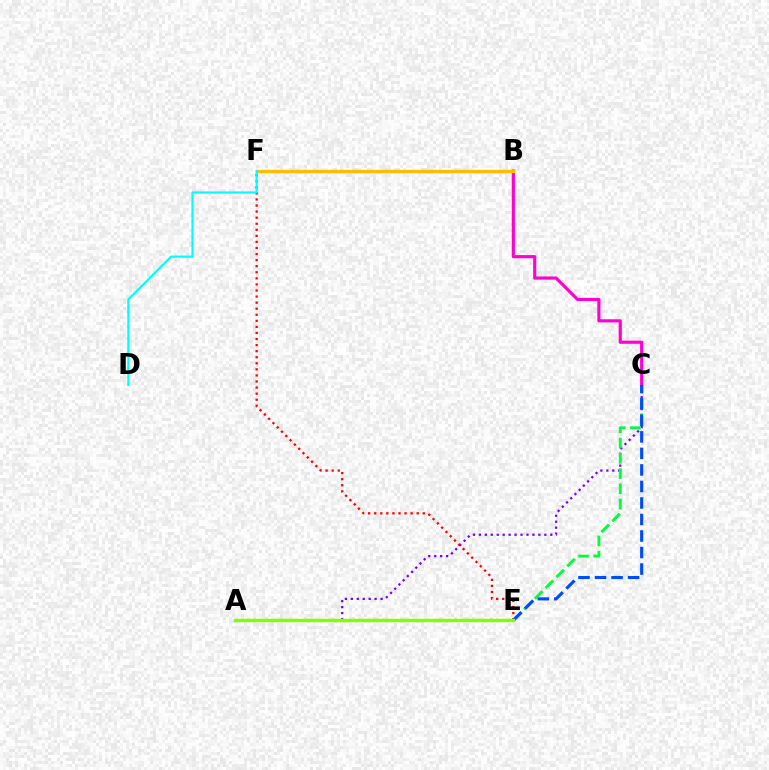{('A', 'C'): [{'color': '#7200ff', 'line_style': 'dotted', 'thickness': 1.62}], ('E', 'F'): [{'color': '#ff0000', 'line_style': 'dotted', 'thickness': 1.65}], ('C', 'E'): [{'color': '#00ff39', 'line_style': 'dashed', 'thickness': 2.07}, {'color': '#004bff', 'line_style': 'dashed', 'thickness': 2.24}], ('B', 'C'): [{'color': '#ff00cf', 'line_style': 'solid', 'thickness': 2.26}], ('B', 'F'): [{'color': '#ffbd00', 'line_style': 'solid', 'thickness': 2.41}], ('D', 'F'): [{'color': '#00fff6', 'line_style': 'solid', 'thickness': 1.56}], ('A', 'E'): [{'color': '#84ff00', 'line_style': 'solid', 'thickness': 2.49}]}